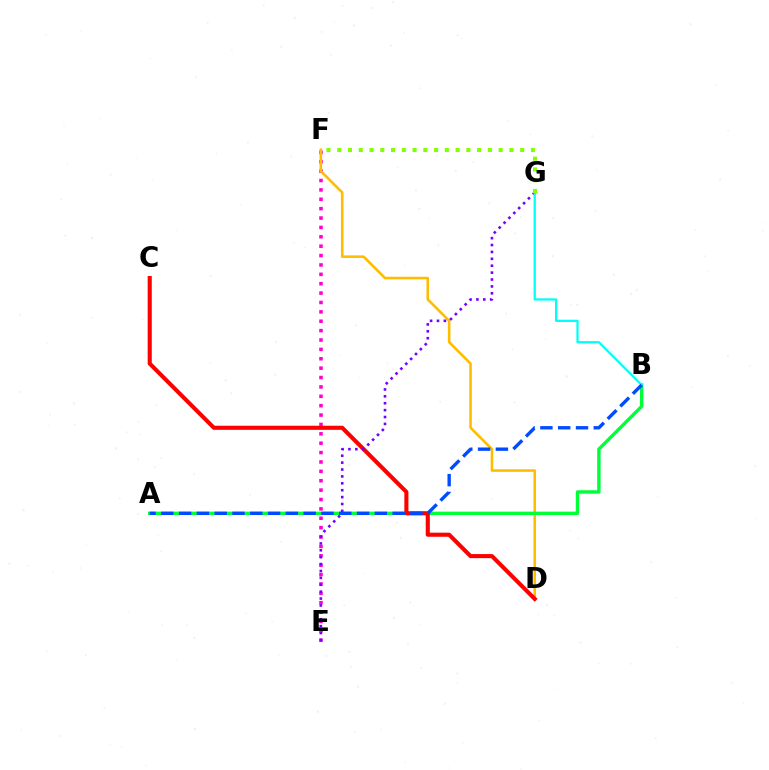{('E', 'F'): [{'color': '#ff00cf', 'line_style': 'dotted', 'thickness': 2.55}], ('D', 'F'): [{'color': '#ffbd00', 'line_style': 'solid', 'thickness': 1.87}], ('A', 'B'): [{'color': '#00ff39', 'line_style': 'solid', 'thickness': 2.45}, {'color': '#004bff', 'line_style': 'dashed', 'thickness': 2.42}], ('C', 'D'): [{'color': '#ff0000', 'line_style': 'solid', 'thickness': 2.95}], ('E', 'G'): [{'color': '#7200ff', 'line_style': 'dotted', 'thickness': 1.87}], ('B', 'G'): [{'color': '#00fff6', 'line_style': 'solid', 'thickness': 1.62}], ('F', 'G'): [{'color': '#84ff00', 'line_style': 'dotted', 'thickness': 2.92}]}